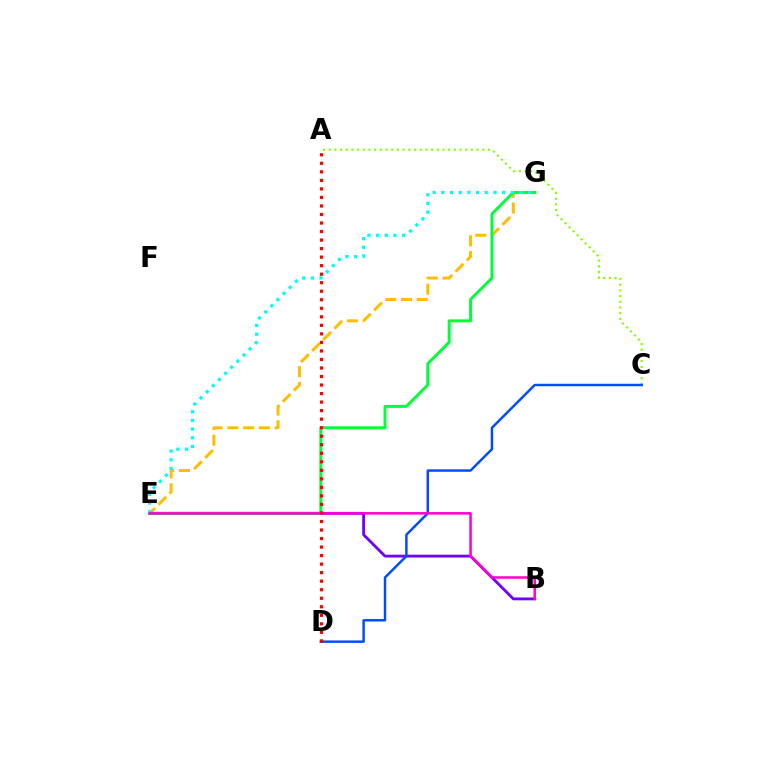{('E', 'G'): [{'color': '#ffbd00', 'line_style': 'dashed', 'thickness': 2.14}, {'color': '#00ff39', 'line_style': 'solid', 'thickness': 2.12}, {'color': '#00fff6', 'line_style': 'dotted', 'thickness': 2.36}], ('B', 'E'): [{'color': '#7200ff', 'line_style': 'solid', 'thickness': 2.04}, {'color': '#ff00cf', 'line_style': 'solid', 'thickness': 1.81}], ('A', 'C'): [{'color': '#84ff00', 'line_style': 'dotted', 'thickness': 1.55}], ('C', 'D'): [{'color': '#004bff', 'line_style': 'solid', 'thickness': 1.77}], ('A', 'D'): [{'color': '#ff0000', 'line_style': 'dotted', 'thickness': 2.32}]}